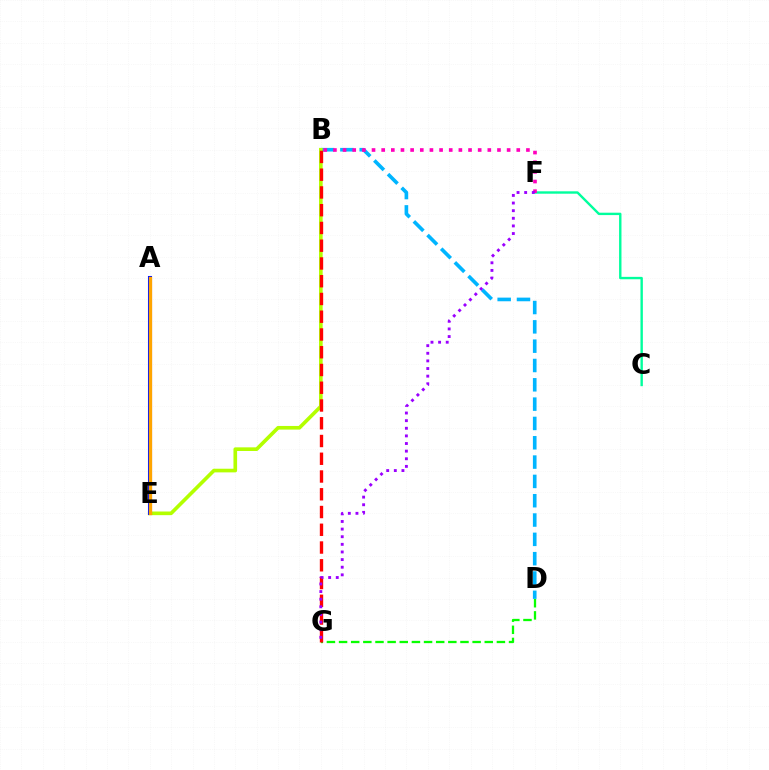{('B', 'D'): [{'color': '#00b5ff', 'line_style': 'dashed', 'thickness': 2.62}], ('B', 'E'): [{'color': '#b3ff00', 'line_style': 'solid', 'thickness': 2.63}], ('C', 'F'): [{'color': '#00ff9d', 'line_style': 'solid', 'thickness': 1.72}], ('B', 'F'): [{'color': '#ff00bd', 'line_style': 'dotted', 'thickness': 2.62}], ('D', 'G'): [{'color': '#08ff00', 'line_style': 'dashed', 'thickness': 1.65}], ('A', 'E'): [{'color': '#0010ff', 'line_style': 'solid', 'thickness': 2.92}, {'color': '#ffa500', 'line_style': 'solid', 'thickness': 2.35}], ('B', 'G'): [{'color': '#ff0000', 'line_style': 'dashed', 'thickness': 2.41}], ('F', 'G'): [{'color': '#9b00ff', 'line_style': 'dotted', 'thickness': 2.07}]}